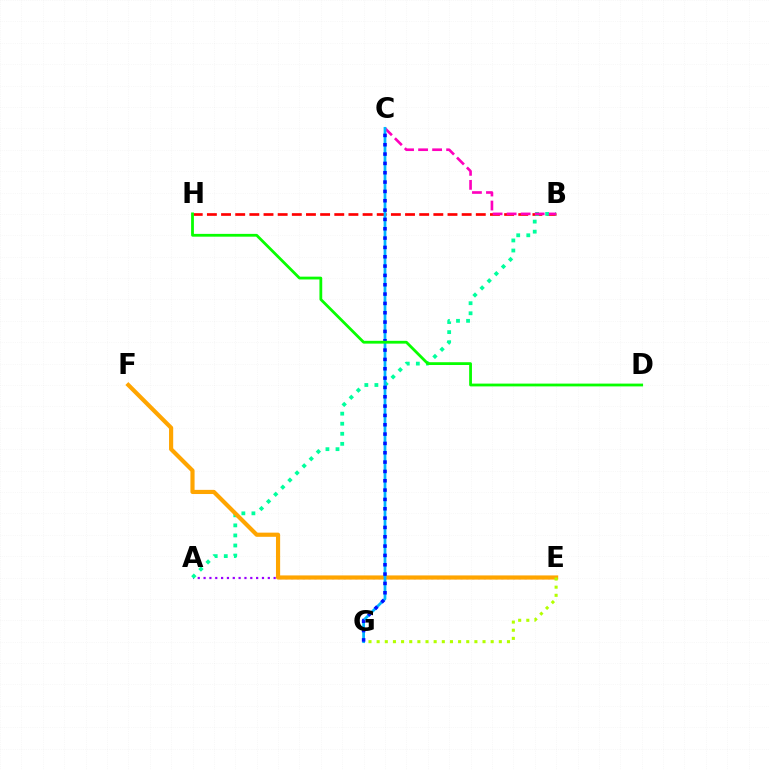{('A', 'E'): [{'color': '#9b00ff', 'line_style': 'dotted', 'thickness': 1.59}], ('B', 'H'): [{'color': '#ff0000', 'line_style': 'dashed', 'thickness': 1.92}], ('A', 'B'): [{'color': '#00ff9d', 'line_style': 'dotted', 'thickness': 2.73}], ('B', 'C'): [{'color': '#ff00bd', 'line_style': 'dashed', 'thickness': 1.9}], ('E', 'F'): [{'color': '#ffa500', 'line_style': 'solid', 'thickness': 2.99}], ('E', 'G'): [{'color': '#b3ff00', 'line_style': 'dotted', 'thickness': 2.21}], ('C', 'G'): [{'color': '#00b5ff', 'line_style': 'solid', 'thickness': 1.97}, {'color': '#0010ff', 'line_style': 'dotted', 'thickness': 2.54}], ('D', 'H'): [{'color': '#08ff00', 'line_style': 'solid', 'thickness': 2.01}]}